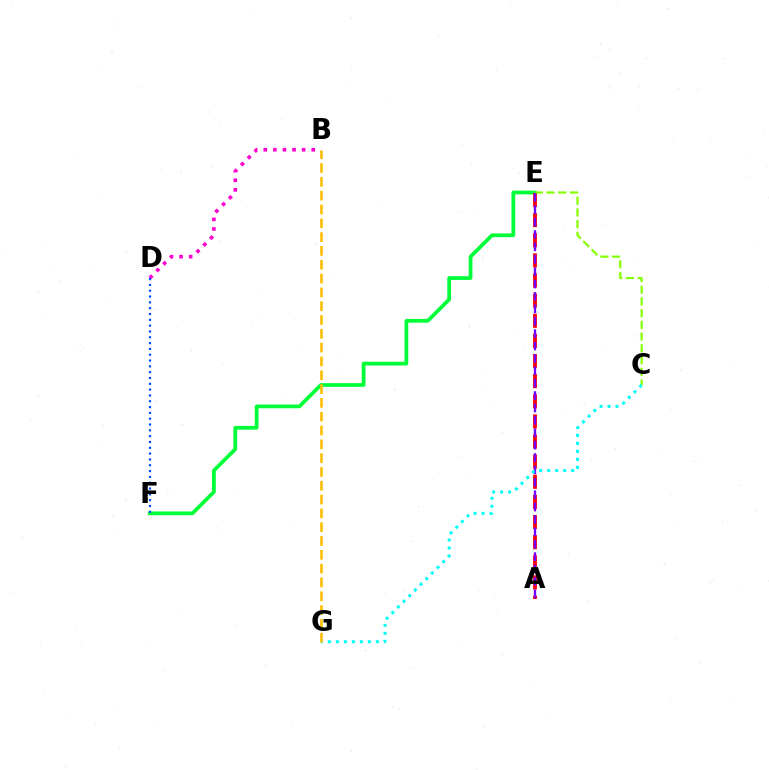{('E', 'F'): [{'color': '#00ff39', 'line_style': 'solid', 'thickness': 2.69}], ('A', 'E'): [{'color': '#ff0000', 'line_style': 'dashed', 'thickness': 2.73}, {'color': '#7200ff', 'line_style': 'dashed', 'thickness': 1.68}], ('C', 'E'): [{'color': '#84ff00', 'line_style': 'dashed', 'thickness': 1.59}], ('B', 'D'): [{'color': '#ff00cf', 'line_style': 'dotted', 'thickness': 2.61}], ('D', 'F'): [{'color': '#004bff', 'line_style': 'dotted', 'thickness': 1.58}], ('C', 'G'): [{'color': '#00fff6', 'line_style': 'dotted', 'thickness': 2.17}], ('B', 'G'): [{'color': '#ffbd00', 'line_style': 'dashed', 'thickness': 1.88}]}